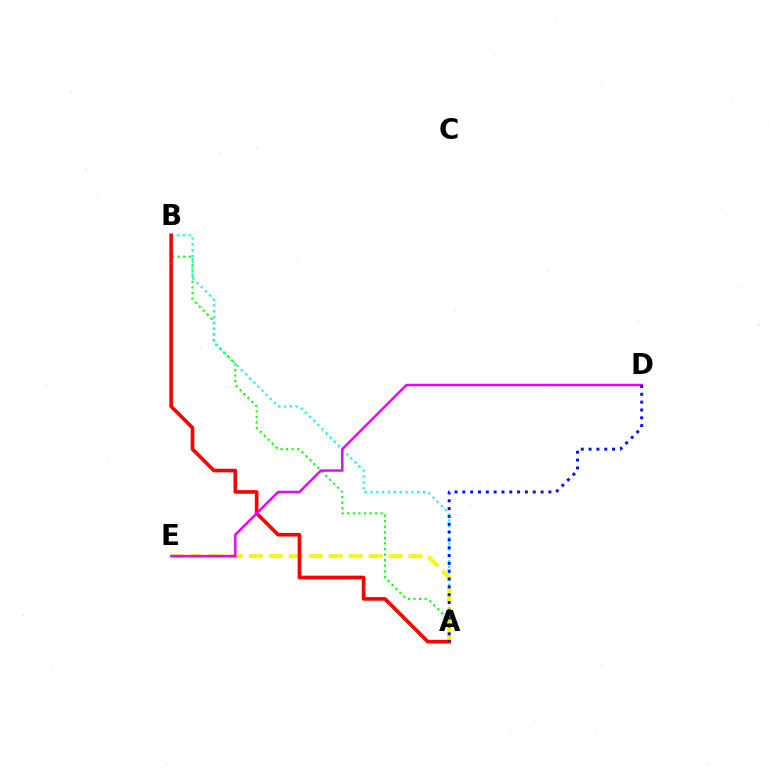{('A', 'B'): [{'color': '#08ff00', 'line_style': 'dotted', 'thickness': 1.51}, {'color': '#00fff6', 'line_style': 'dotted', 'thickness': 1.59}, {'color': '#ff0000', 'line_style': 'solid', 'thickness': 2.61}], ('A', 'E'): [{'color': '#fcf500', 'line_style': 'dashed', 'thickness': 2.71}], ('D', 'E'): [{'color': '#ee00ff', 'line_style': 'solid', 'thickness': 1.74}], ('A', 'D'): [{'color': '#0010ff', 'line_style': 'dotted', 'thickness': 2.13}]}